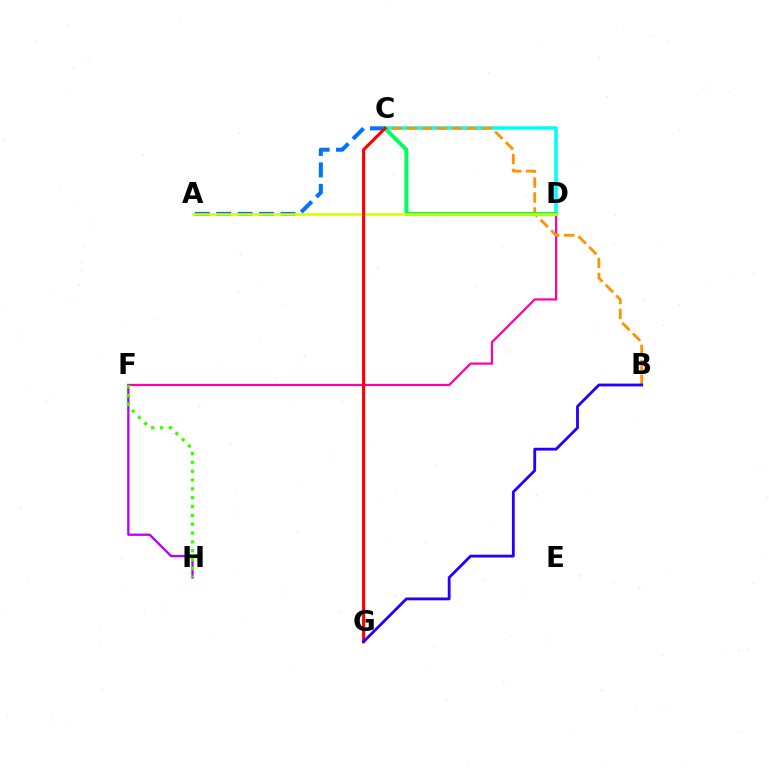{('C', 'D'): [{'color': '#00fff6', 'line_style': 'solid', 'thickness': 2.55}, {'color': '#00ff5c', 'line_style': 'solid', 'thickness': 2.82}], ('F', 'H'): [{'color': '#b900ff', 'line_style': 'solid', 'thickness': 1.66}, {'color': '#3dff00', 'line_style': 'dotted', 'thickness': 2.4}], ('D', 'F'): [{'color': '#ff00ac', 'line_style': 'solid', 'thickness': 1.6}], ('A', 'C'): [{'color': '#0074ff', 'line_style': 'dashed', 'thickness': 2.91}], ('B', 'C'): [{'color': '#ff9400', 'line_style': 'dashed', 'thickness': 2.03}], ('A', 'D'): [{'color': '#d1ff00', 'line_style': 'solid', 'thickness': 1.82}], ('C', 'G'): [{'color': '#ff0000', 'line_style': 'solid', 'thickness': 2.24}], ('B', 'G'): [{'color': '#2500ff', 'line_style': 'solid', 'thickness': 2.03}]}